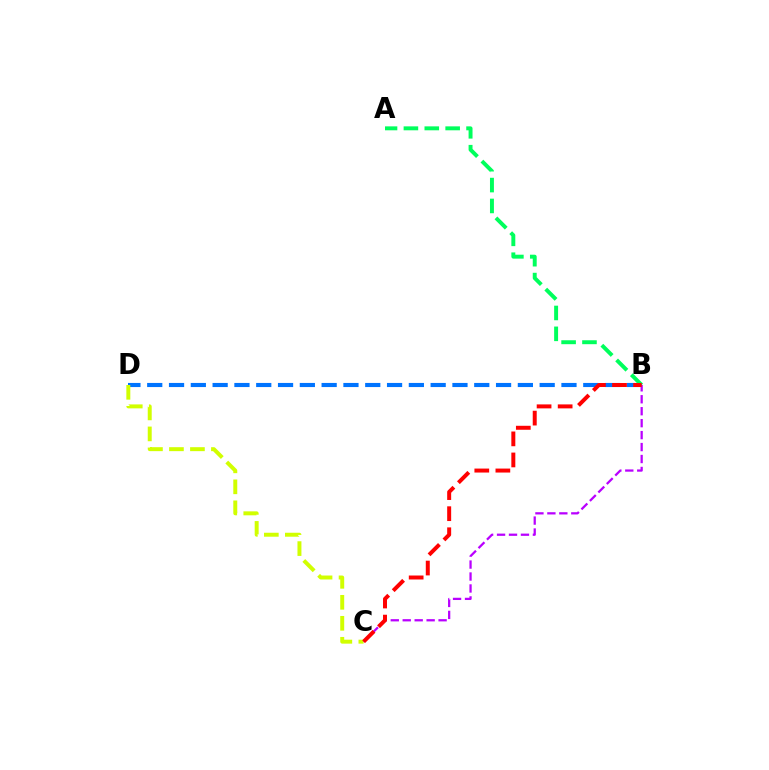{('B', 'D'): [{'color': '#0074ff', 'line_style': 'dashed', 'thickness': 2.96}], ('C', 'D'): [{'color': '#d1ff00', 'line_style': 'dashed', 'thickness': 2.85}], ('A', 'B'): [{'color': '#00ff5c', 'line_style': 'dashed', 'thickness': 2.84}], ('B', 'C'): [{'color': '#b900ff', 'line_style': 'dashed', 'thickness': 1.62}, {'color': '#ff0000', 'line_style': 'dashed', 'thickness': 2.86}]}